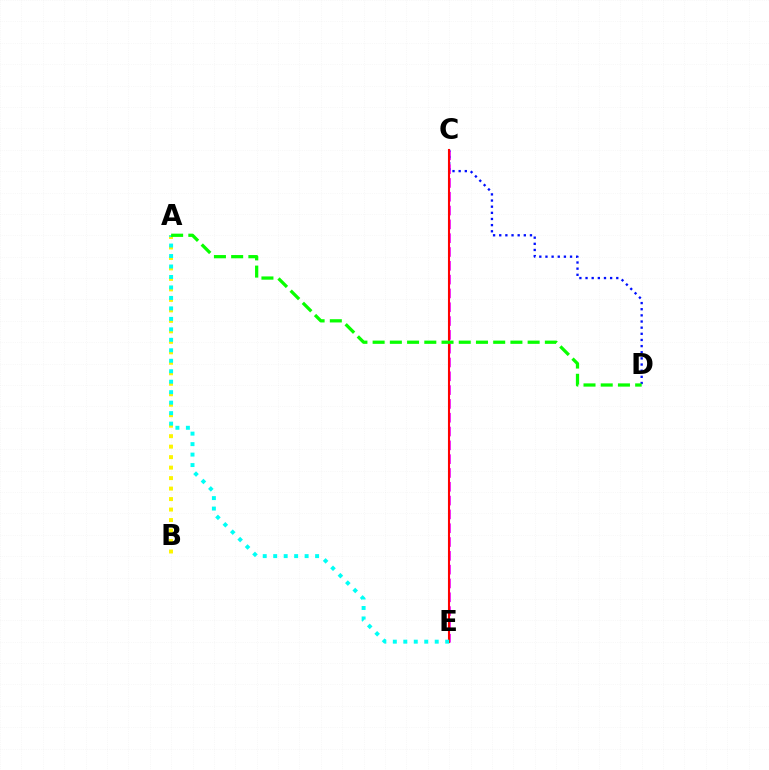{('C', 'E'): [{'color': '#ee00ff', 'line_style': 'dashed', 'thickness': 1.88}, {'color': '#ff0000', 'line_style': 'solid', 'thickness': 1.51}], ('A', 'B'): [{'color': '#fcf500', 'line_style': 'dotted', 'thickness': 2.85}], ('C', 'D'): [{'color': '#0010ff', 'line_style': 'dotted', 'thickness': 1.67}], ('A', 'E'): [{'color': '#00fff6', 'line_style': 'dotted', 'thickness': 2.85}], ('A', 'D'): [{'color': '#08ff00', 'line_style': 'dashed', 'thickness': 2.34}]}